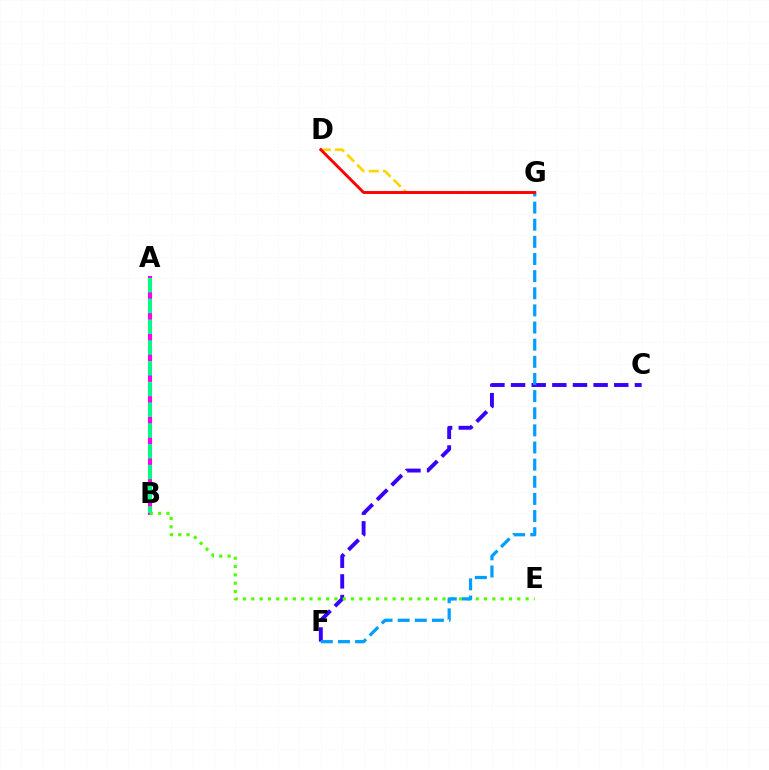{('C', 'F'): [{'color': '#3700ff', 'line_style': 'dashed', 'thickness': 2.8}], ('A', 'B'): [{'color': '#ff00ed', 'line_style': 'solid', 'thickness': 2.95}, {'color': '#00ff86', 'line_style': 'dashed', 'thickness': 2.82}], ('B', 'E'): [{'color': '#4fff00', 'line_style': 'dotted', 'thickness': 2.26}], ('F', 'G'): [{'color': '#009eff', 'line_style': 'dashed', 'thickness': 2.33}], ('D', 'G'): [{'color': '#ffd500', 'line_style': 'dashed', 'thickness': 1.93}, {'color': '#ff0000', 'line_style': 'solid', 'thickness': 2.09}]}